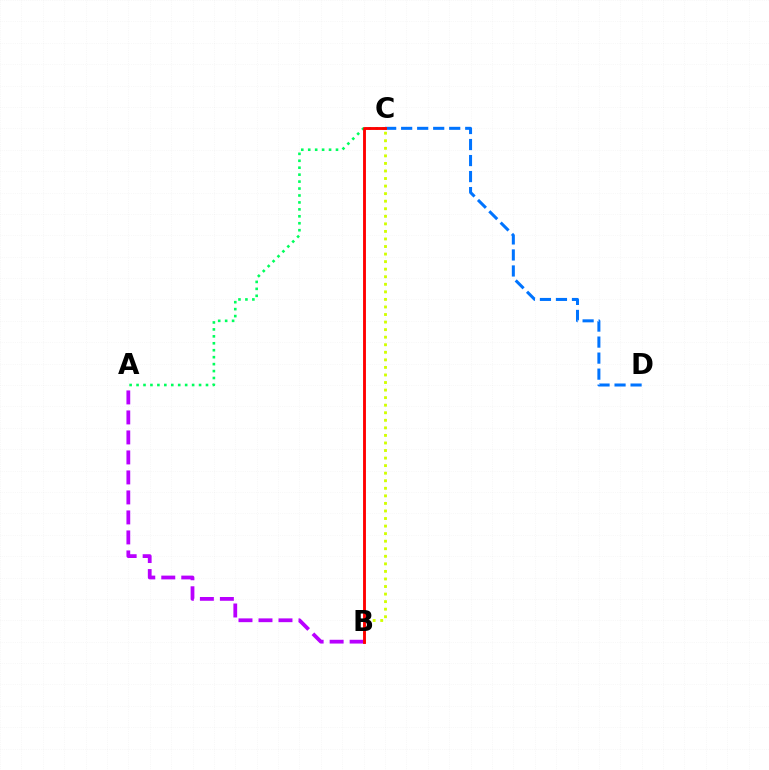{('B', 'C'): [{'color': '#d1ff00', 'line_style': 'dotted', 'thickness': 2.05}, {'color': '#ff0000', 'line_style': 'solid', 'thickness': 2.07}], ('A', 'C'): [{'color': '#00ff5c', 'line_style': 'dotted', 'thickness': 1.89}], ('C', 'D'): [{'color': '#0074ff', 'line_style': 'dashed', 'thickness': 2.18}], ('A', 'B'): [{'color': '#b900ff', 'line_style': 'dashed', 'thickness': 2.72}]}